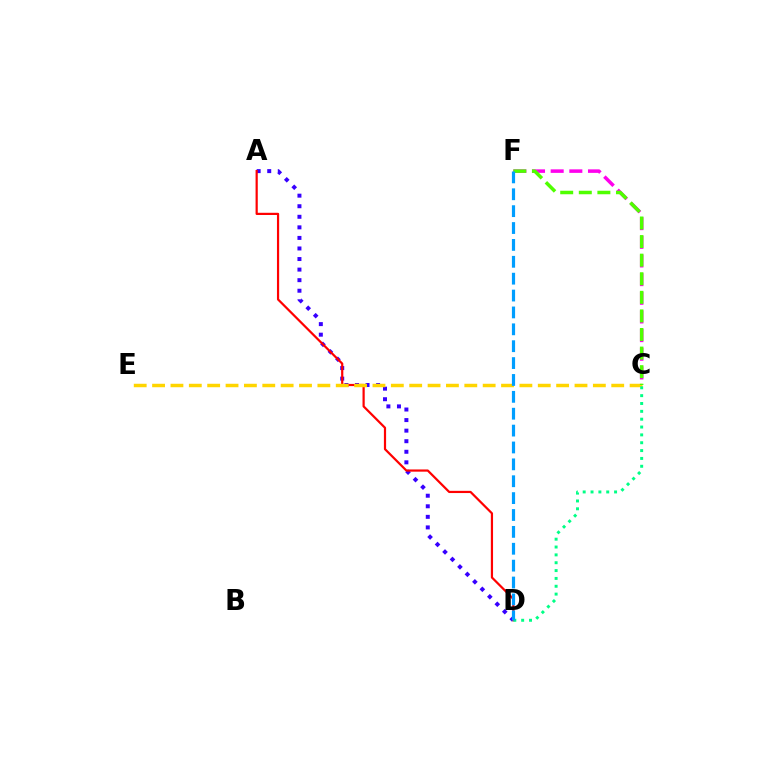{('A', 'D'): [{'color': '#3700ff', 'line_style': 'dotted', 'thickness': 2.87}, {'color': '#ff0000', 'line_style': 'solid', 'thickness': 1.59}], ('C', 'F'): [{'color': '#ff00ed', 'line_style': 'dashed', 'thickness': 2.54}, {'color': '#4fff00', 'line_style': 'dashed', 'thickness': 2.52}], ('C', 'E'): [{'color': '#ffd500', 'line_style': 'dashed', 'thickness': 2.5}], ('C', 'D'): [{'color': '#00ff86', 'line_style': 'dotted', 'thickness': 2.13}], ('D', 'F'): [{'color': '#009eff', 'line_style': 'dashed', 'thickness': 2.29}]}